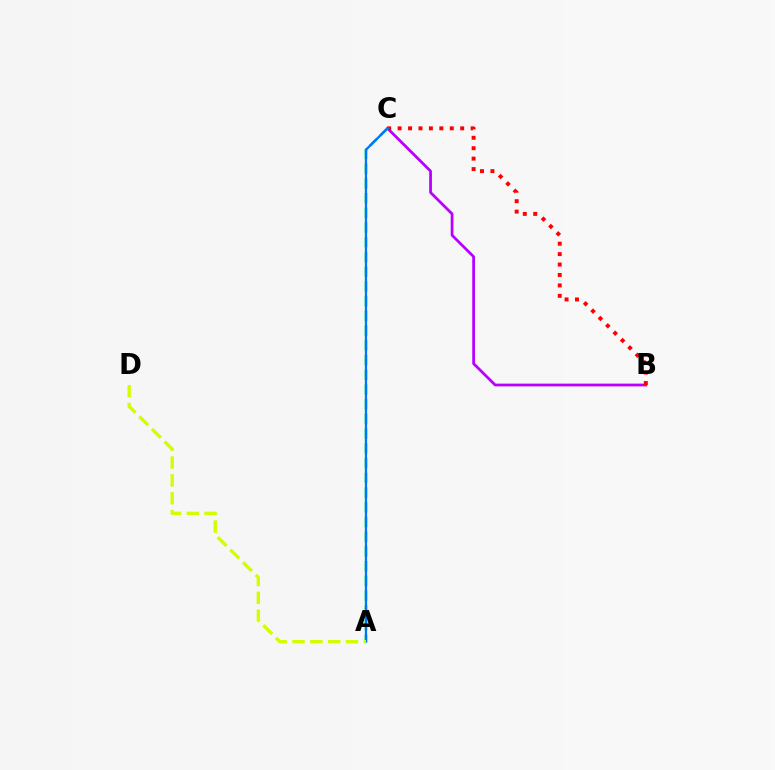{('B', 'C'): [{'color': '#b900ff', 'line_style': 'solid', 'thickness': 1.98}, {'color': '#ff0000', 'line_style': 'dotted', 'thickness': 2.83}], ('A', 'C'): [{'color': '#00ff5c', 'line_style': 'dashed', 'thickness': 2.0}, {'color': '#0074ff', 'line_style': 'solid', 'thickness': 1.64}], ('A', 'D'): [{'color': '#d1ff00', 'line_style': 'dashed', 'thickness': 2.42}]}